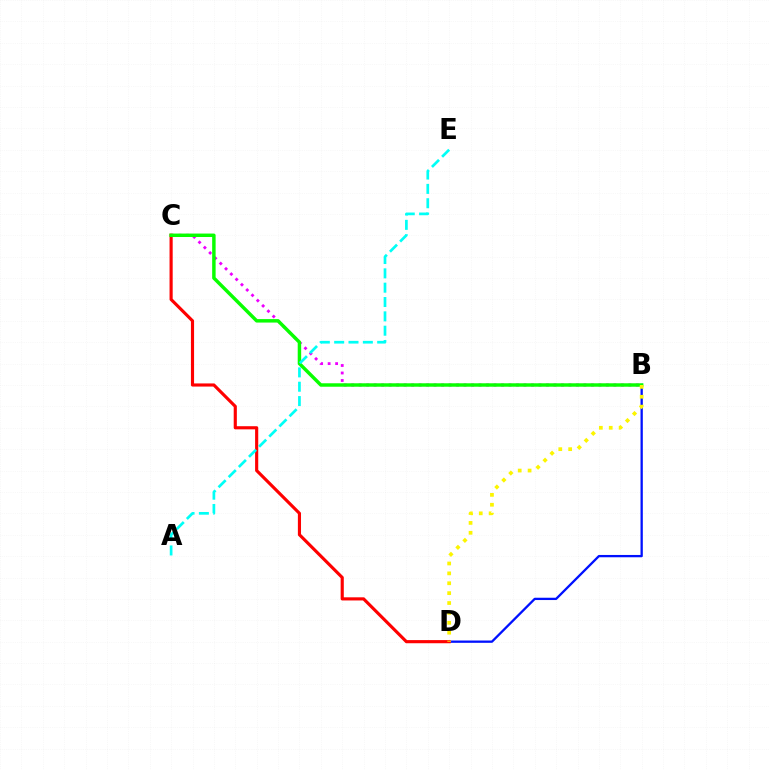{('B', 'C'): [{'color': '#ee00ff', 'line_style': 'dotted', 'thickness': 2.04}, {'color': '#08ff00', 'line_style': 'solid', 'thickness': 2.49}], ('B', 'D'): [{'color': '#0010ff', 'line_style': 'solid', 'thickness': 1.65}, {'color': '#fcf500', 'line_style': 'dotted', 'thickness': 2.69}], ('C', 'D'): [{'color': '#ff0000', 'line_style': 'solid', 'thickness': 2.26}], ('A', 'E'): [{'color': '#00fff6', 'line_style': 'dashed', 'thickness': 1.95}]}